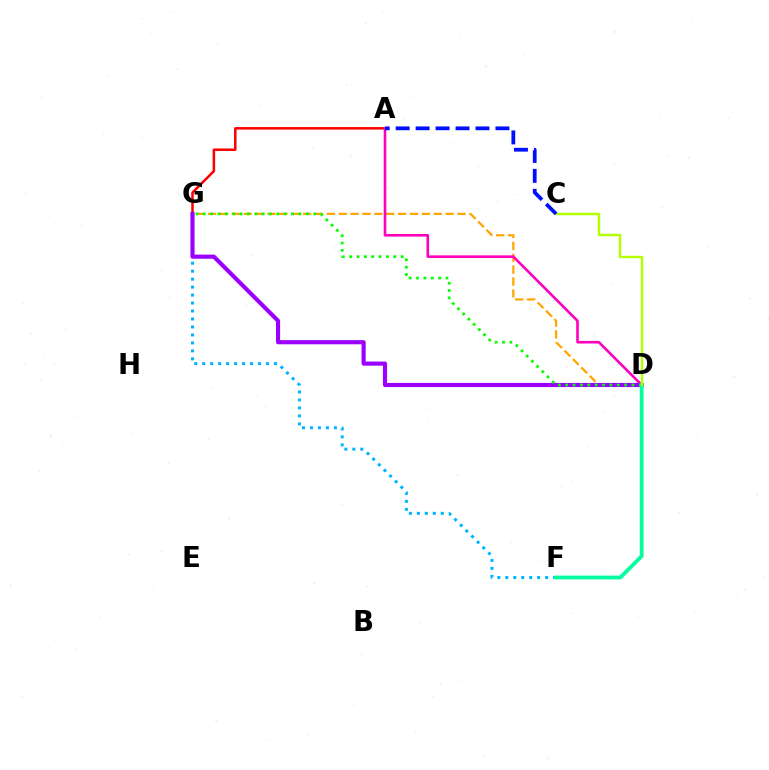{('D', 'G'): [{'color': '#ffa500', 'line_style': 'dashed', 'thickness': 1.61}, {'color': '#9b00ff', 'line_style': 'solid', 'thickness': 2.98}, {'color': '#08ff00', 'line_style': 'dotted', 'thickness': 2.0}], ('F', 'G'): [{'color': '#00b5ff', 'line_style': 'dotted', 'thickness': 2.17}], ('A', 'G'): [{'color': '#ff0000', 'line_style': 'solid', 'thickness': 1.82}], ('A', 'D'): [{'color': '#ff00bd', 'line_style': 'solid', 'thickness': 1.88}], ('D', 'F'): [{'color': '#00ff9d', 'line_style': 'solid', 'thickness': 2.75}], ('C', 'D'): [{'color': '#b3ff00', 'line_style': 'solid', 'thickness': 1.73}], ('A', 'C'): [{'color': '#0010ff', 'line_style': 'dashed', 'thickness': 2.71}]}